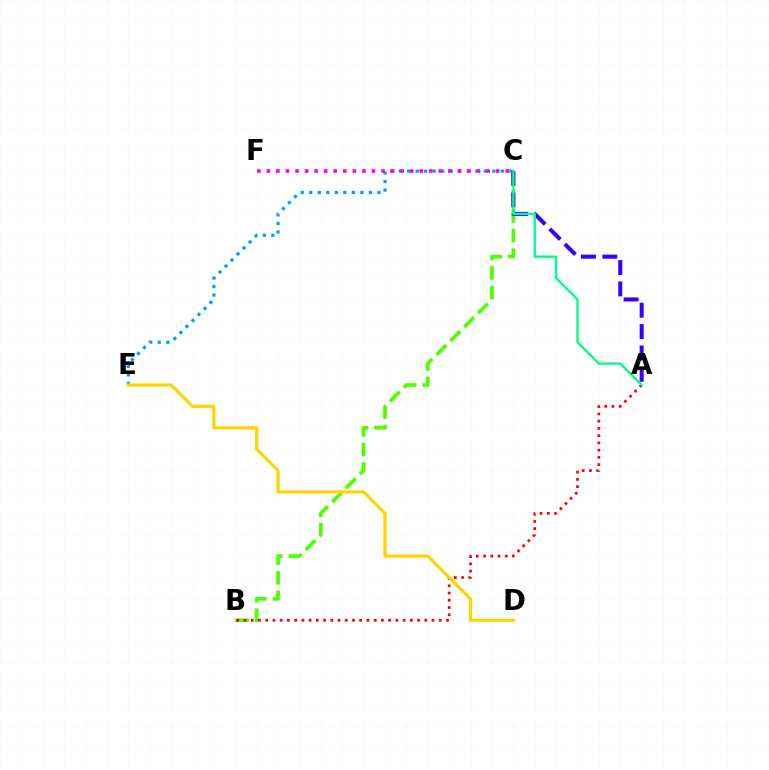{('B', 'C'): [{'color': '#4fff00', 'line_style': 'dashed', 'thickness': 2.66}], ('A', 'C'): [{'color': '#3700ff', 'line_style': 'dashed', 'thickness': 2.9}, {'color': '#00ff86', 'line_style': 'solid', 'thickness': 1.69}], ('A', 'B'): [{'color': '#ff0000', 'line_style': 'dotted', 'thickness': 1.96}], ('C', 'E'): [{'color': '#009eff', 'line_style': 'dotted', 'thickness': 2.31}], ('C', 'F'): [{'color': '#ff00ed', 'line_style': 'dotted', 'thickness': 2.6}], ('D', 'E'): [{'color': '#ffd500', 'line_style': 'solid', 'thickness': 2.27}]}